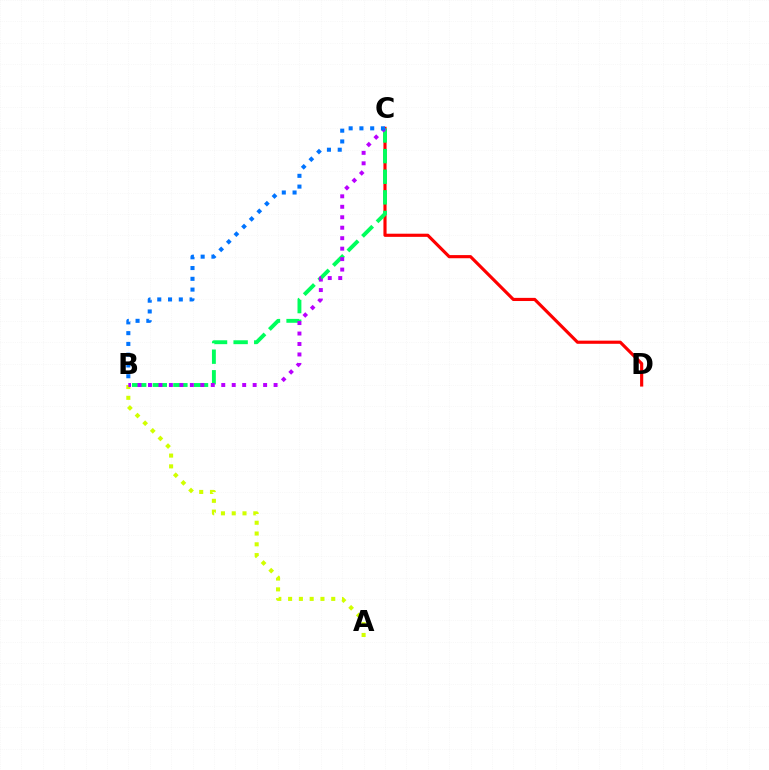{('A', 'B'): [{'color': '#d1ff00', 'line_style': 'dotted', 'thickness': 2.93}], ('C', 'D'): [{'color': '#ff0000', 'line_style': 'solid', 'thickness': 2.27}], ('B', 'C'): [{'color': '#00ff5c', 'line_style': 'dashed', 'thickness': 2.8}, {'color': '#b900ff', 'line_style': 'dotted', 'thickness': 2.84}, {'color': '#0074ff', 'line_style': 'dotted', 'thickness': 2.93}]}